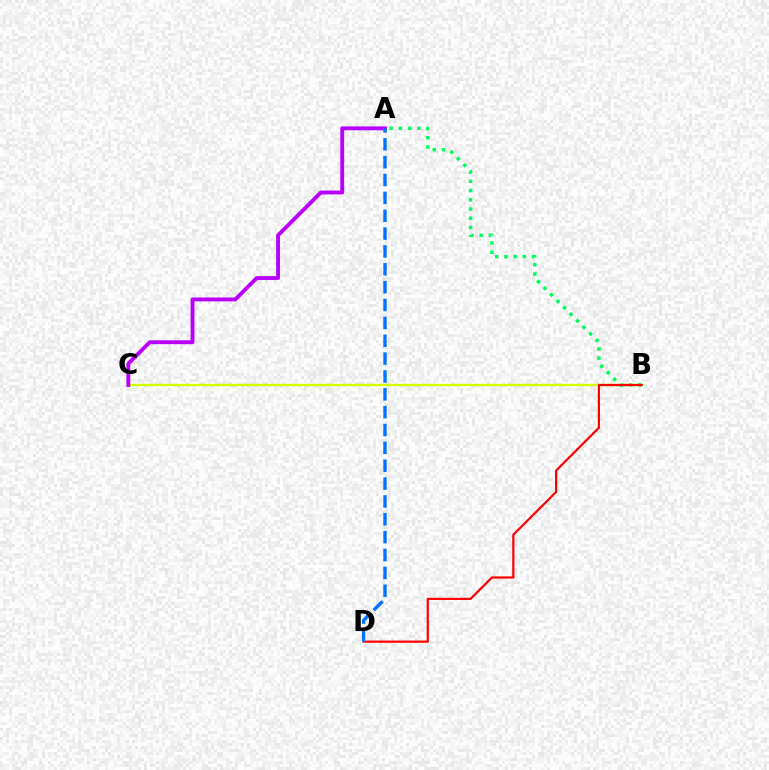{('B', 'C'): [{'color': '#d1ff00', 'line_style': 'solid', 'thickness': 1.71}], ('A', 'C'): [{'color': '#b900ff', 'line_style': 'solid', 'thickness': 2.79}], ('A', 'B'): [{'color': '#00ff5c', 'line_style': 'dotted', 'thickness': 2.51}], ('B', 'D'): [{'color': '#ff0000', 'line_style': 'solid', 'thickness': 1.58}], ('A', 'D'): [{'color': '#0074ff', 'line_style': 'dashed', 'thickness': 2.43}]}